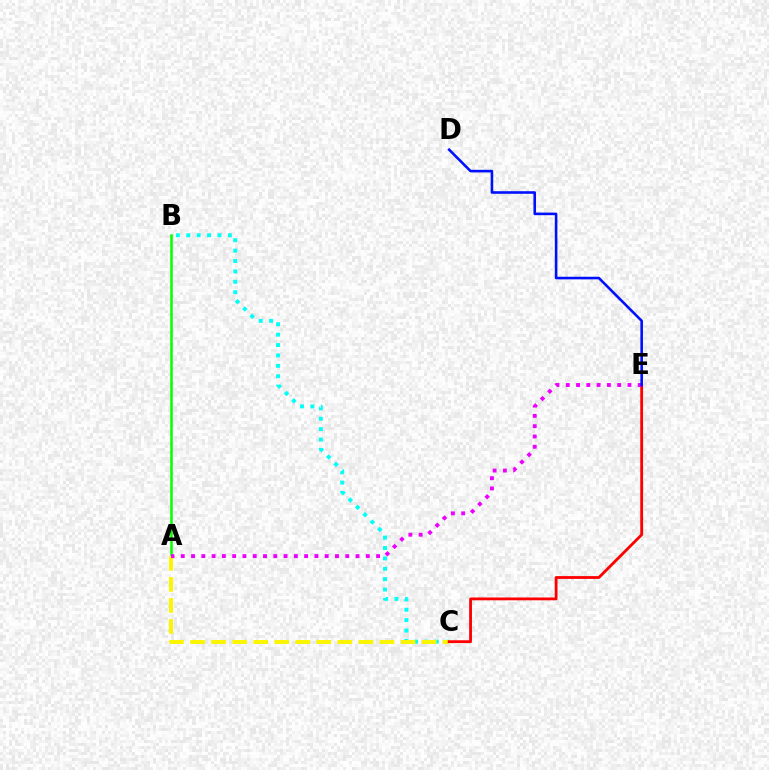{('A', 'B'): [{'color': '#08ff00', 'line_style': 'solid', 'thickness': 1.83}], ('B', 'C'): [{'color': '#00fff6', 'line_style': 'dotted', 'thickness': 2.82}], ('A', 'C'): [{'color': '#fcf500', 'line_style': 'dashed', 'thickness': 2.86}], ('C', 'E'): [{'color': '#ff0000', 'line_style': 'solid', 'thickness': 2.02}], ('A', 'E'): [{'color': '#ee00ff', 'line_style': 'dotted', 'thickness': 2.79}], ('D', 'E'): [{'color': '#0010ff', 'line_style': 'solid', 'thickness': 1.87}]}